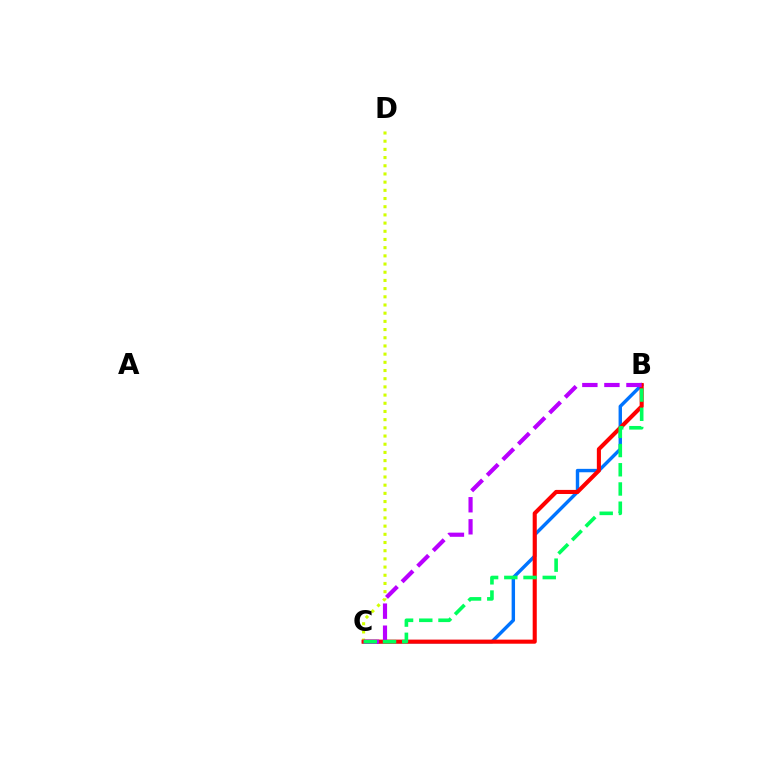{('B', 'C'): [{'color': '#0074ff', 'line_style': 'solid', 'thickness': 2.46}, {'color': '#ff0000', 'line_style': 'solid', 'thickness': 2.94}, {'color': '#b900ff', 'line_style': 'dashed', 'thickness': 3.0}, {'color': '#00ff5c', 'line_style': 'dashed', 'thickness': 2.61}], ('C', 'D'): [{'color': '#d1ff00', 'line_style': 'dotted', 'thickness': 2.23}]}